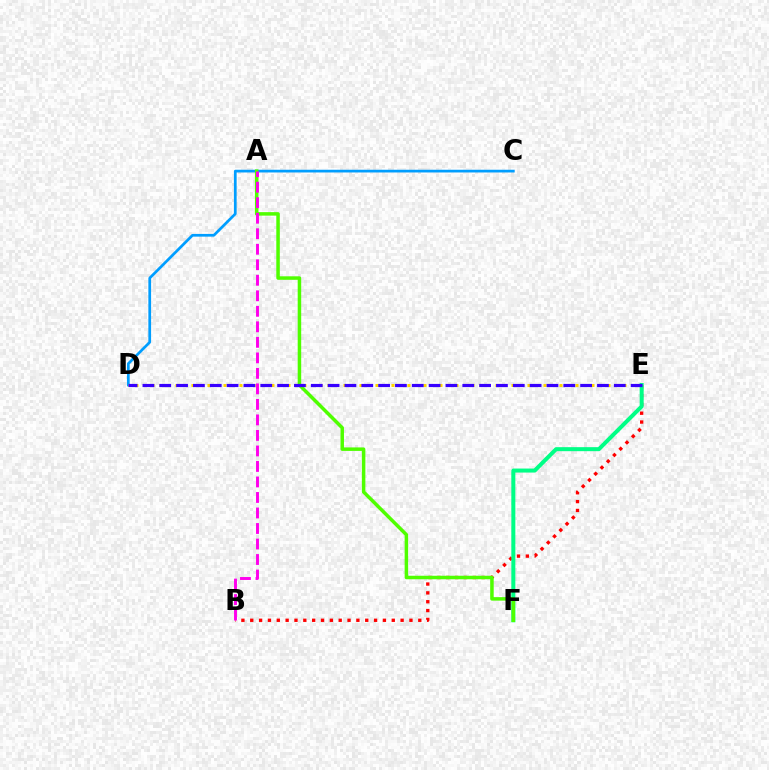{('B', 'E'): [{'color': '#ff0000', 'line_style': 'dotted', 'thickness': 2.4}], ('C', 'D'): [{'color': '#009eff', 'line_style': 'solid', 'thickness': 1.96}], ('D', 'E'): [{'color': '#ffd500', 'line_style': 'dotted', 'thickness': 2.17}, {'color': '#3700ff', 'line_style': 'dashed', 'thickness': 2.29}], ('E', 'F'): [{'color': '#00ff86', 'line_style': 'solid', 'thickness': 2.89}], ('A', 'F'): [{'color': '#4fff00', 'line_style': 'solid', 'thickness': 2.52}], ('A', 'B'): [{'color': '#ff00ed', 'line_style': 'dashed', 'thickness': 2.11}]}